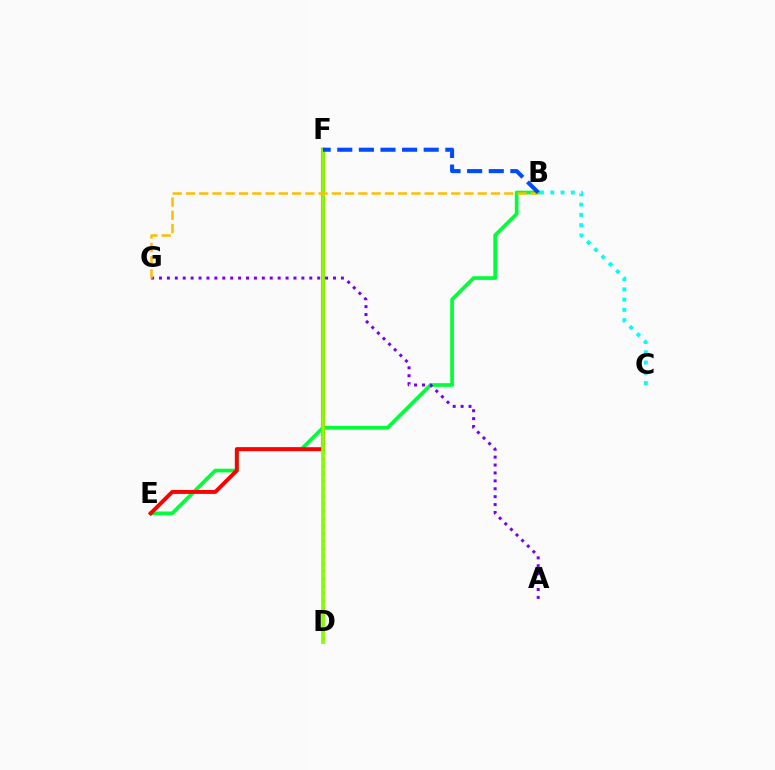{('B', 'E'): [{'color': '#00ff39', 'line_style': 'solid', 'thickness': 2.65}], ('D', 'F'): [{'color': '#ff00cf', 'line_style': 'dotted', 'thickness': 2.03}, {'color': '#84ff00', 'line_style': 'solid', 'thickness': 2.72}], ('E', 'F'): [{'color': '#ff0000', 'line_style': 'solid', 'thickness': 2.83}], ('A', 'G'): [{'color': '#7200ff', 'line_style': 'dotted', 'thickness': 2.15}], ('B', 'C'): [{'color': '#00fff6', 'line_style': 'dotted', 'thickness': 2.79}], ('B', 'G'): [{'color': '#ffbd00', 'line_style': 'dashed', 'thickness': 1.8}], ('B', 'F'): [{'color': '#004bff', 'line_style': 'dashed', 'thickness': 2.94}]}